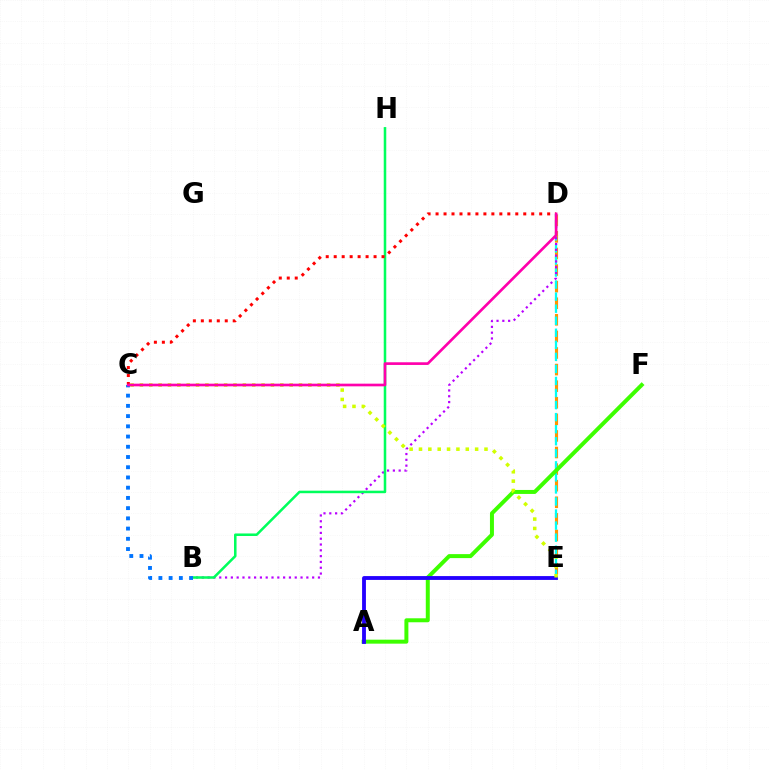{('D', 'E'): [{'color': '#ff9400', 'line_style': 'dashed', 'thickness': 2.25}, {'color': '#00fff6', 'line_style': 'dashed', 'thickness': 1.64}], ('B', 'D'): [{'color': '#b900ff', 'line_style': 'dotted', 'thickness': 1.58}], ('A', 'F'): [{'color': '#3dff00', 'line_style': 'solid', 'thickness': 2.87}], ('B', 'H'): [{'color': '#00ff5c', 'line_style': 'solid', 'thickness': 1.82}], ('A', 'E'): [{'color': '#2500ff', 'line_style': 'solid', 'thickness': 2.76}], ('C', 'E'): [{'color': '#d1ff00', 'line_style': 'dotted', 'thickness': 2.54}], ('C', 'D'): [{'color': '#ff0000', 'line_style': 'dotted', 'thickness': 2.17}, {'color': '#ff00ac', 'line_style': 'solid', 'thickness': 1.93}], ('B', 'C'): [{'color': '#0074ff', 'line_style': 'dotted', 'thickness': 2.78}]}